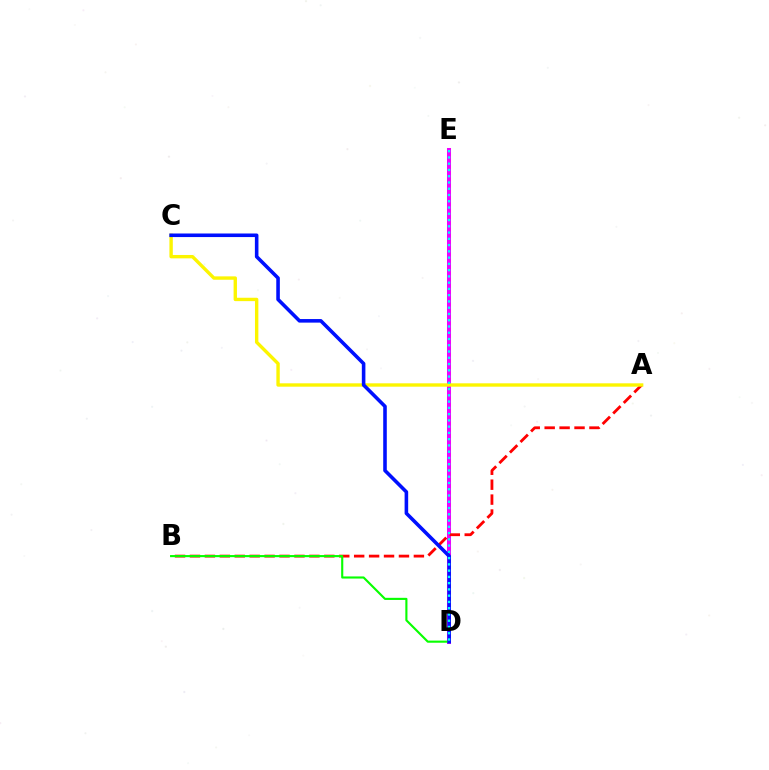{('D', 'E'): [{'color': '#ee00ff', 'line_style': 'solid', 'thickness': 2.9}, {'color': '#00fff6', 'line_style': 'dotted', 'thickness': 1.7}], ('A', 'B'): [{'color': '#ff0000', 'line_style': 'dashed', 'thickness': 2.03}], ('A', 'C'): [{'color': '#fcf500', 'line_style': 'solid', 'thickness': 2.43}], ('B', 'D'): [{'color': '#08ff00', 'line_style': 'solid', 'thickness': 1.53}], ('C', 'D'): [{'color': '#0010ff', 'line_style': 'solid', 'thickness': 2.57}]}